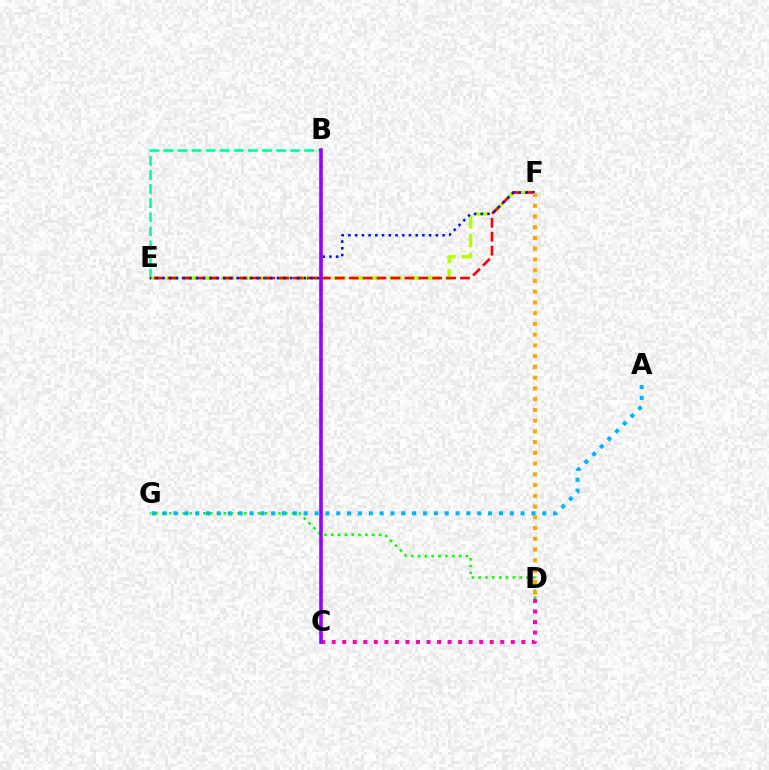{('B', 'E'): [{'color': '#00ff9d', 'line_style': 'dashed', 'thickness': 1.91}], ('E', 'F'): [{'color': '#b3ff00', 'line_style': 'dashed', 'thickness': 2.54}, {'color': '#ff0000', 'line_style': 'dashed', 'thickness': 1.89}, {'color': '#0010ff', 'line_style': 'dotted', 'thickness': 1.83}], ('D', 'G'): [{'color': '#08ff00', 'line_style': 'dotted', 'thickness': 1.86}], ('C', 'D'): [{'color': '#ff00bd', 'line_style': 'dotted', 'thickness': 2.86}], ('B', 'C'): [{'color': '#9b00ff', 'line_style': 'solid', 'thickness': 2.61}], ('D', 'F'): [{'color': '#ffa500', 'line_style': 'dotted', 'thickness': 2.92}], ('A', 'G'): [{'color': '#00b5ff', 'line_style': 'dotted', 'thickness': 2.95}]}